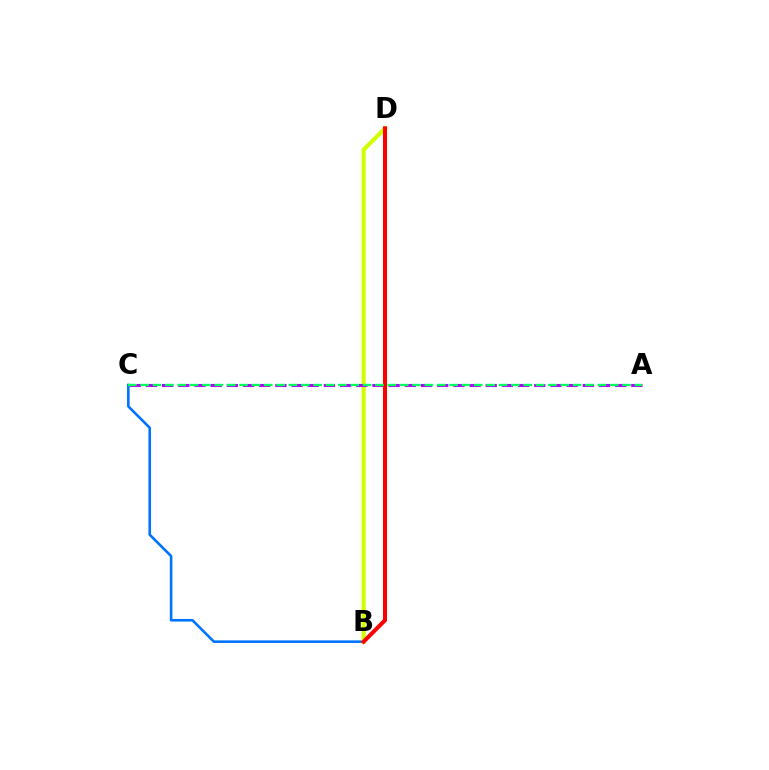{('B', 'C'): [{'color': '#0074ff', 'line_style': 'solid', 'thickness': 1.87}], ('B', 'D'): [{'color': '#d1ff00', 'line_style': 'solid', 'thickness': 2.97}, {'color': '#ff0000', 'line_style': 'solid', 'thickness': 2.91}], ('A', 'C'): [{'color': '#b900ff', 'line_style': 'dashed', 'thickness': 2.2}, {'color': '#00ff5c', 'line_style': 'dashed', 'thickness': 1.68}]}